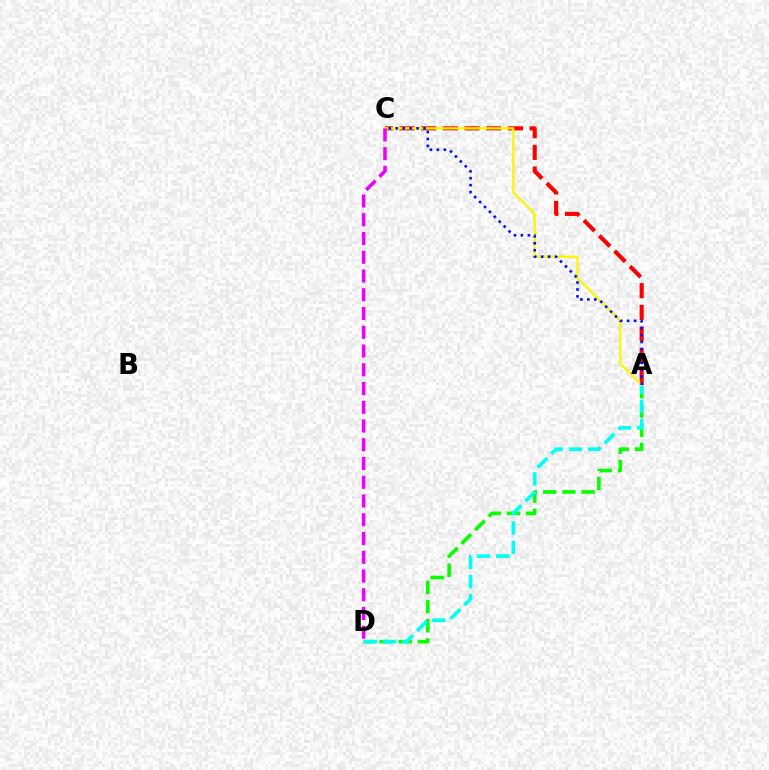{('A', 'D'): [{'color': '#08ff00', 'line_style': 'dashed', 'thickness': 2.61}, {'color': '#00fff6', 'line_style': 'dashed', 'thickness': 2.62}], ('A', 'C'): [{'color': '#ff0000', 'line_style': 'dashed', 'thickness': 2.95}, {'color': '#fcf500', 'line_style': 'solid', 'thickness': 1.64}, {'color': '#0010ff', 'line_style': 'dotted', 'thickness': 1.89}], ('C', 'D'): [{'color': '#ee00ff', 'line_style': 'dashed', 'thickness': 2.55}]}